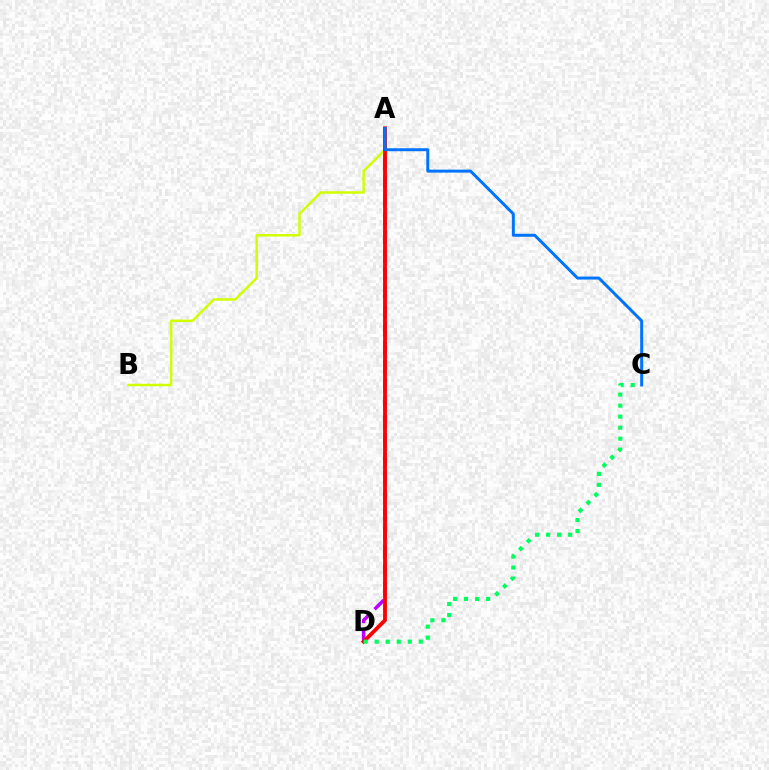{('A', 'B'): [{'color': '#d1ff00', 'line_style': 'solid', 'thickness': 1.8}], ('A', 'D'): [{'color': '#b900ff', 'line_style': 'dashed', 'thickness': 2.51}, {'color': '#ff0000', 'line_style': 'solid', 'thickness': 2.76}], ('C', 'D'): [{'color': '#00ff5c', 'line_style': 'dotted', 'thickness': 2.99}], ('A', 'C'): [{'color': '#0074ff', 'line_style': 'solid', 'thickness': 2.14}]}